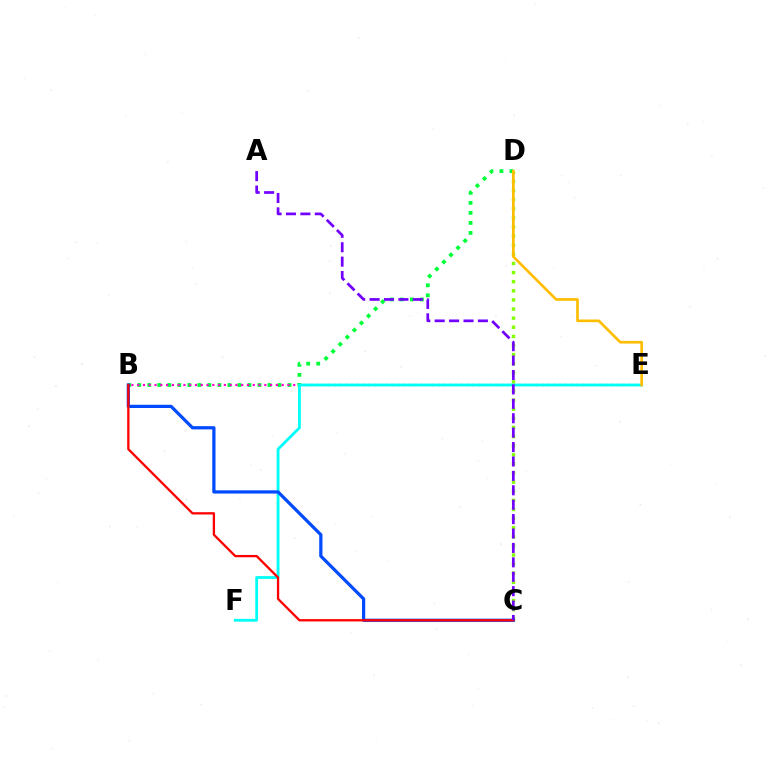{('C', 'D'): [{'color': '#84ff00', 'line_style': 'dotted', 'thickness': 2.48}], ('B', 'D'): [{'color': '#00ff39', 'line_style': 'dotted', 'thickness': 2.72}], ('B', 'E'): [{'color': '#ff00cf', 'line_style': 'dotted', 'thickness': 1.57}], ('E', 'F'): [{'color': '#00fff6', 'line_style': 'solid', 'thickness': 2.02}], ('B', 'C'): [{'color': '#004bff', 'line_style': 'solid', 'thickness': 2.33}, {'color': '#ff0000', 'line_style': 'solid', 'thickness': 1.66}], ('D', 'E'): [{'color': '#ffbd00', 'line_style': 'solid', 'thickness': 1.92}], ('A', 'C'): [{'color': '#7200ff', 'line_style': 'dashed', 'thickness': 1.96}]}